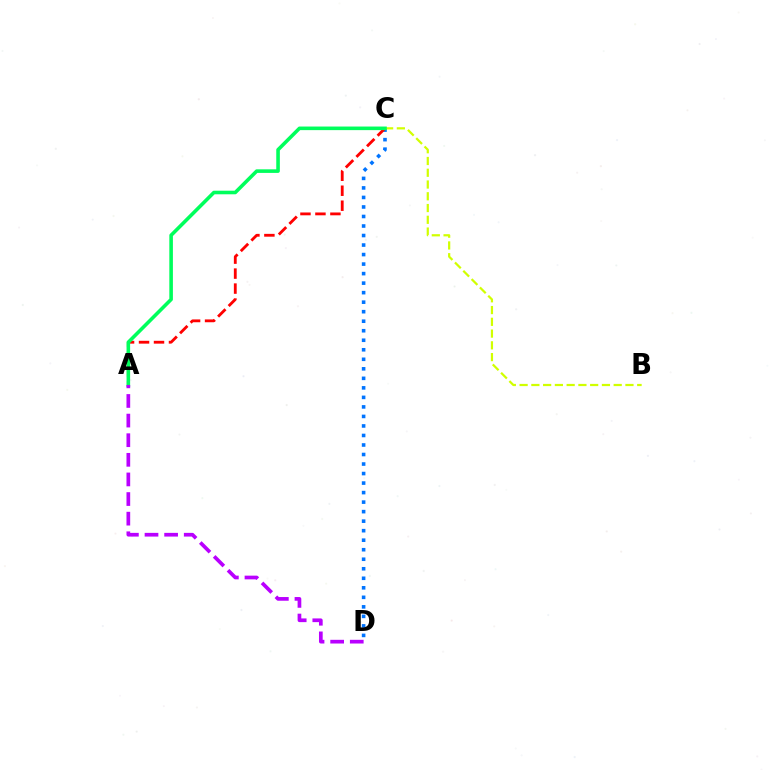{('C', 'D'): [{'color': '#0074ff', 'line_style': 'dotted', 'thickness': 2.59}], ('B', 'C'): [{'color': '#d1ff00', 'line_style': 'dashed', 'thickness': 1.6}], ('A', 'C'): [{'color': '#ff0000', 'line_style': 'dashed', 'thickness': 2.03}, {'color': '#00ff5c', 'line_style': 'solid', 'thickness': 2.58}], ('A', 'D'): [{'color': '#b900ff', 'line_style': 'dashed', 'thickness': 2.66}]}